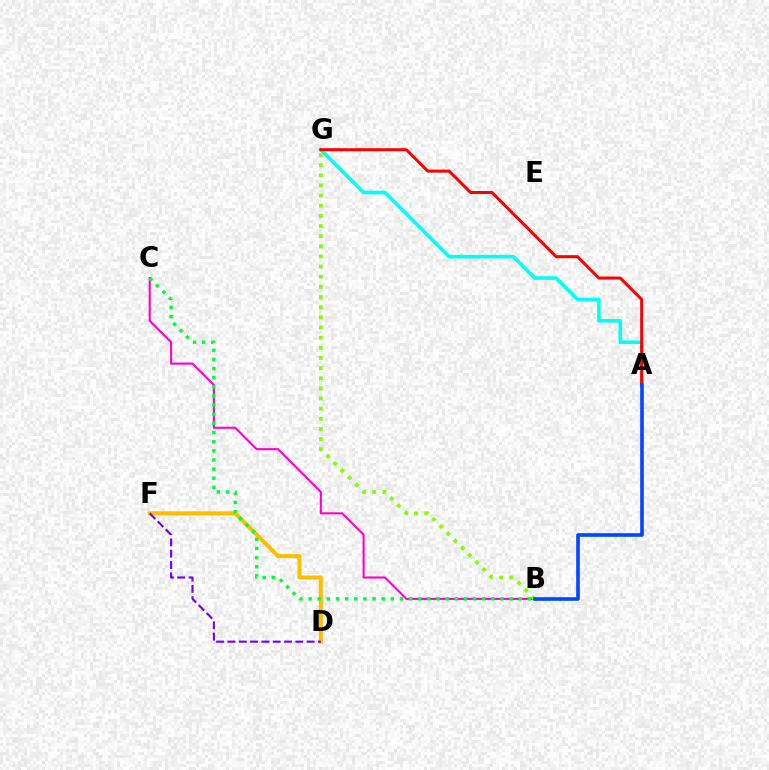{('A', 'G'): [{'color': '#00fff6', 'line_style': 'solid', 'thickness': 2.6}, {'color': '#ff0000', 'line_style': 'solid', 'thickness': 2.17}], ('D', 'F'): [{'color': '#ffbd00', 'line_style': 'solid', 'thickness': 2.9}, {'color': '#7200ff', 'line_style': 'dashed', 'thickness': 1.54}], ('B', 'C'): [{'color': '#ff00cf', 'line_style': 'solid', 'thickness': 1.5}, {'color': '#00ff39', 'line_style': 'dotted', 'thickness': 2.48}], ('B', 'G'): [{'color': '#84ff00', 'line_style': 'dotted', 'thickness': 2.76}], ('A', 'B'): [{'color': '#004bff', 'line_style': 'solid', 'thickness': 2.63}]}